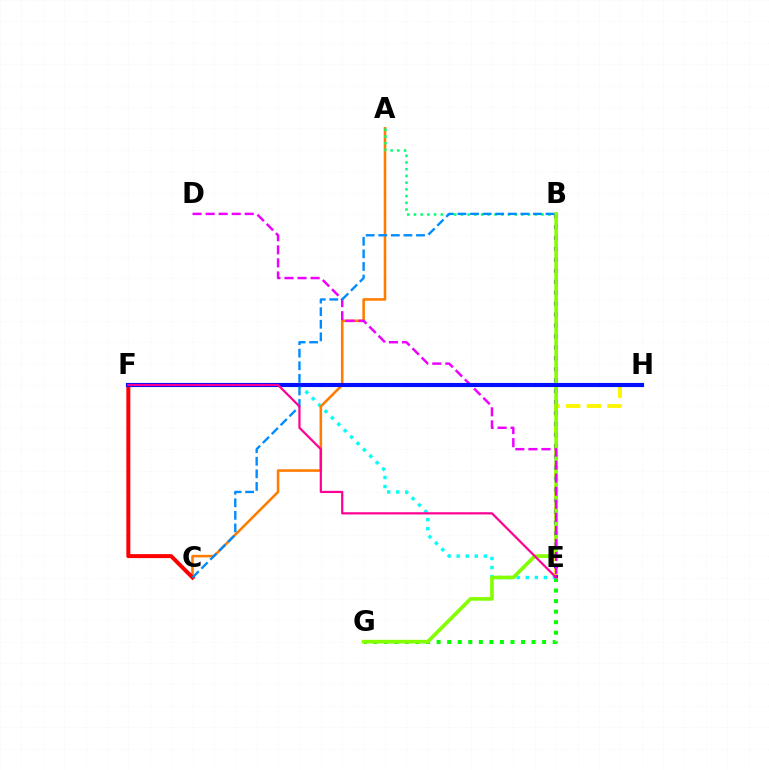{('E', 'G'): [{'color': '#08ff00', 'line_style': 'dotted', 'thickness': 2.87}], ('E', 'H'): [{'color': '#fcf500', 'line_style': 'dashed', 'thickness': 2.8}], ('E', 'F'): [{'color': '#00fff6', 'line_style': 'dotted', 'thickness': 2.46}, {'color': '#ff0094', 'line_style': 'solid', 'thickness': 1.6}], ('A', 'C'): [{'color': '#ff7c00', 'line_style': 'solid', 'thickness': 1.85}], ('C', 'F'): [{'color': '#ff0000', 'line_style': 'solid', 'thickness': 2.87}], ('B', 'E'): [{'color': '#7200ff', 'line_style': 'dotted', 'thickness': 2.97}], ('A', 'B'): [{'color': '#00ff74', 'line_style': 'dotted', 'thickness': 1.82}], ('B', 'G'): [{'color': '#84ff00', 'line_style': 'solid', 'thickness': 2.62}], ('D', 'E'): [{'color': '#ee00ff', 'line_style': 'dashed', 'thickness': 1.77}], ('F', 'H'): [{'color': '#0010ff', 'line_style': 'solid', 'thickness': 2.97}], ('B', 'C'): [{'color': '#008cff', 'line_style': 'dashed', 'thickness': 1.71}]}